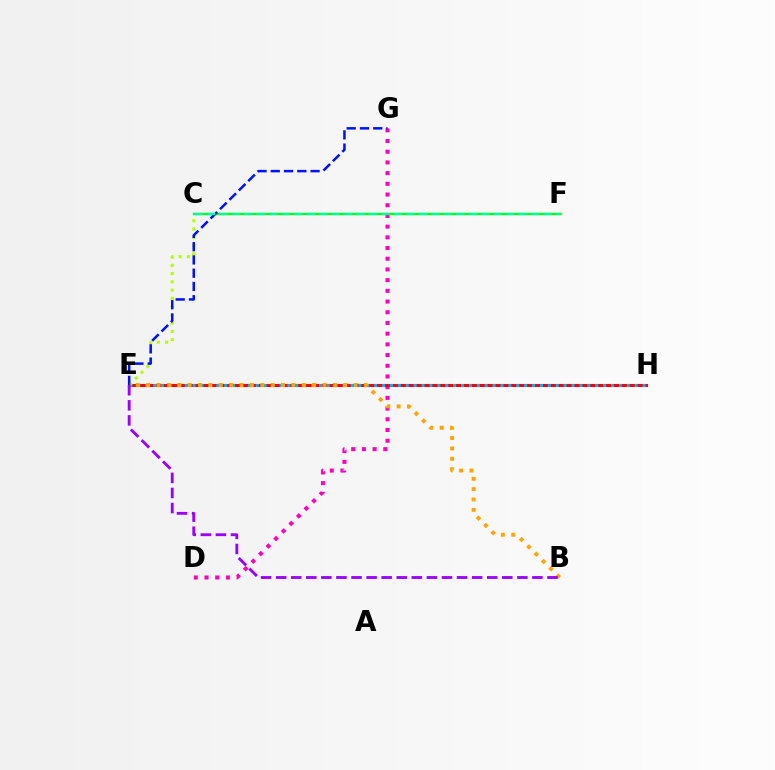{('C', 'F'): [{'color': '#08ff00', 'line_style': 'solid', 'thickness': 1.67}, {'color': '#00ff9d', 'line_style': 'dashed', 'thickness': 1.69}], ('D', 'G'): [{'color': '#ff00bd', 'line_style': 'dotted', 'thickness': 2.91}], ('E', 'H'): [{'color': '#ff0000', 'line_style': 'solid', 'thickness': 2.23}, {'color': '#00b5ff', 'line_style': 'dotted', 'thickness': 2.14}], ('C', 'E'): [{'color': '#b3ff00', 'line_style': 'dotted', 'thickness': 2.24}], ('E', 'G'): [{'color': '#0010ff', 'line_style': 'dashed', 'thickness': 1.8}], ('B', 'E'): [{'color': '#ffa500', 'line_style': 'dotted', 'thickness': 2.82}, {'color': '#9b00ff', 'line_style': 'dashed', 'thickness': 2.05}]}